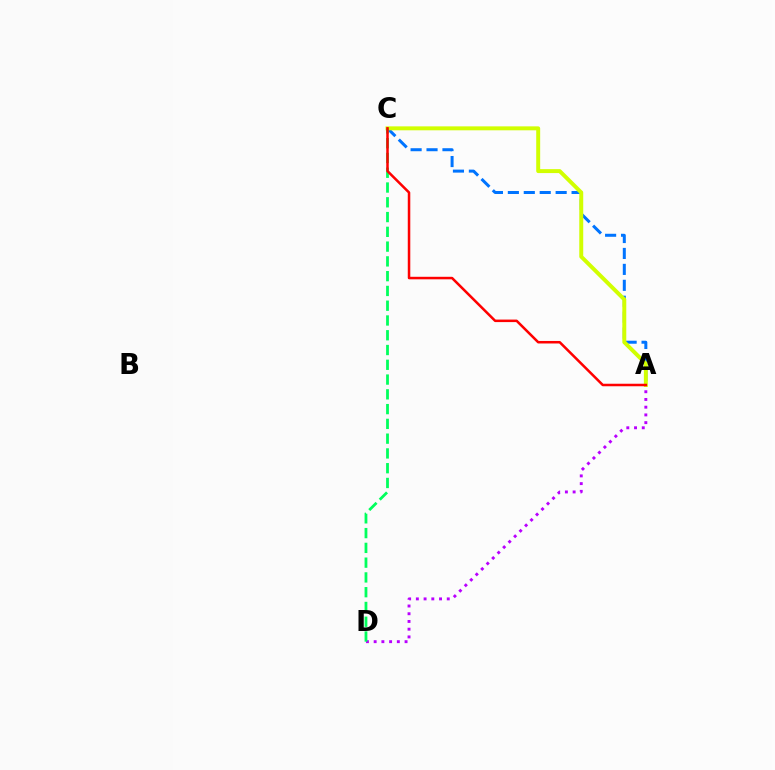{('A', 'D'): [{'color': '#b900ff', 'line_style': 'dotted', 'thickness': 2.1}], ('A', 'C'): [{'color': '#0074ff', 'line_style': 'dashed', 'thickness': 2.16}, {'color': '#d1ff00', 'line_style': 'solid', 'thickness': 2.84}, {'color': '#ff0000', 'line_style': 'solid', 'thickness': 1.81}], ('C', 'D'): [{'color': '#00ff5c', 'line_style': 'dashed', 'thickness': 2.01}]}